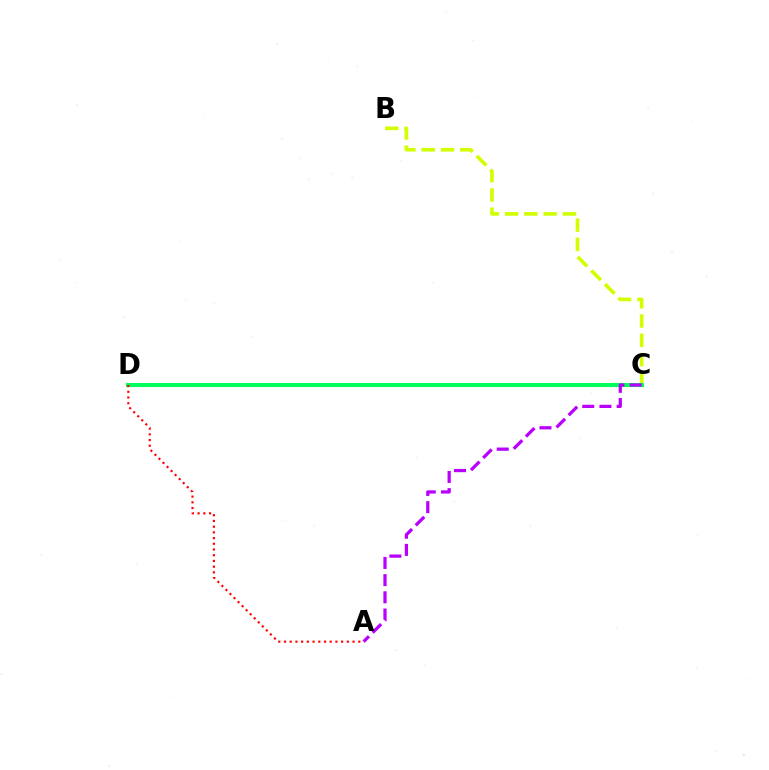{('C', 'D'): [{'color': '#0074ff', 'line_style': 'dashed', 'thickness': 1.87}, {'color': '#00ff5c', 'line_style': 'solid', 'thickness': 2.93}], ('B', 'C'): [{'color': '#d1ff00', 'line_style': 'dashed', 'thickness': 2.62}], ('A', 'C'): [{'color': '#b900ff', 'line_style': 'dashed', 'thickness': 2.34}], ('A', 'D'): [{'color': '#ff0000', 'line_style': 'dotted', 'thickness': 1.55}]}